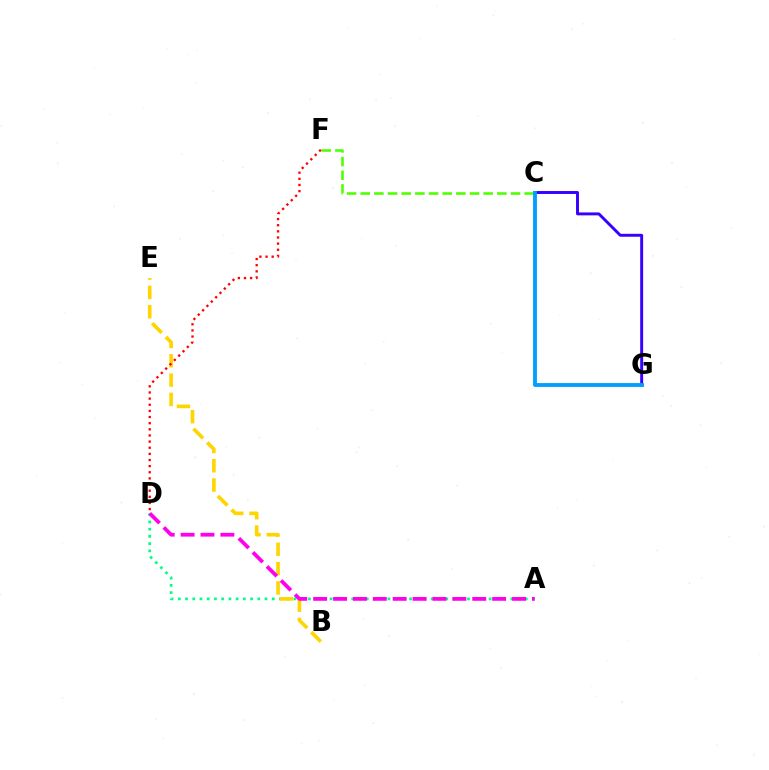{('A', 'D'): [{'color': '#00ff86', 'line_style': 'dotted', 'thickness': 1.96}, {'color': '#ff00ed', 'line_style': 'dashed', 'thickness': 2.7}], ('C', 'G'): [{'color': '#3700ff', 'line_style': 'solid', 'thickness': 2.11}, {'color': '#009eff', 'line_style': 'solid', 'thickness': 2.76}], ('B', 'E'): [{'color': '#ffd500', 'line_style': 'dashed', 'thickness': 2.62}], ('C', 'F'): [{'color': '#4fff00', 'line_style': 'dashed', 'thickness': 1.86}], ('D', 'F'): [{'color': '#ff0000', 'line_style': 'dotted', 'thickness': 1.67}]}